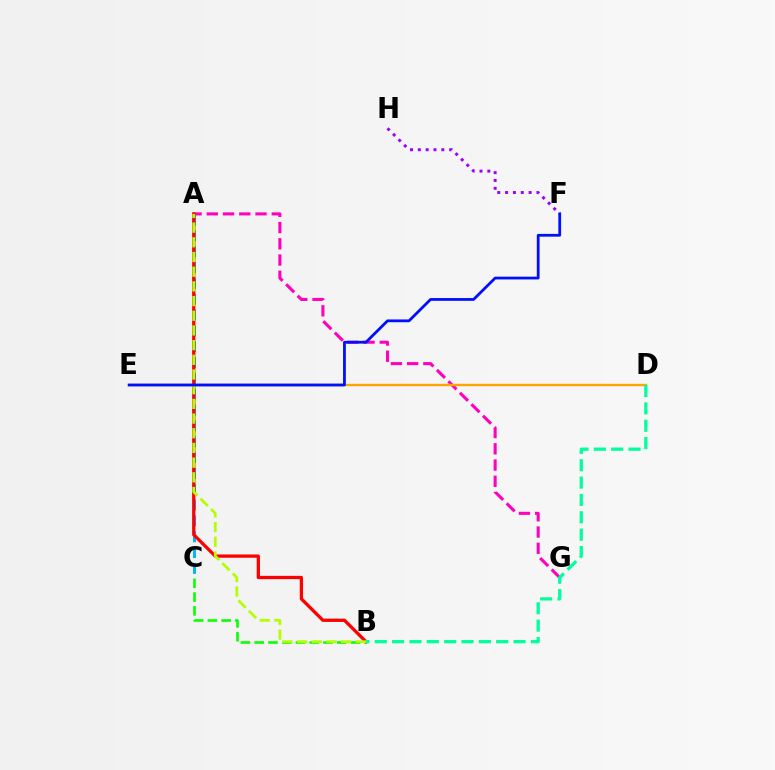{('B', 'C'): [{'color': '#08ff00', 'line_style': 'dashed', 'thickness': 1.87}], ('A', 'C'): [{'color': '#00b5ff', 'line_style': 'dashed', 'thickness': 2.15}], ('A', 'G'): [{'color': '#ff00bd', 'line_style': 'dashed', 'thickness': 2.21}], ('D', 'E'): [{'color': '#ffa500', 'line_style': 'solid', 'thickness': 1.7}], ('A', 'B'): [{'color': '#ff0000', 'line_style': 'solid', 'thickness': 2.36}, {'color': '#b3ff00', 'line_style': 'dashed', 'thickness': 2.0}], ('F', 'H'): [{'color': '#9b00ff', 'line_style': 'dotted', 'thickness': 2.13}], ('E', 'F'): [{'color': '#0010ff', 'line_style': 'solid', 'thickness': 2.0}], ('B', 'D'): [{'color': '#00ff9d', 'line_style': 'dashed', 'thickness': 2.36}]}